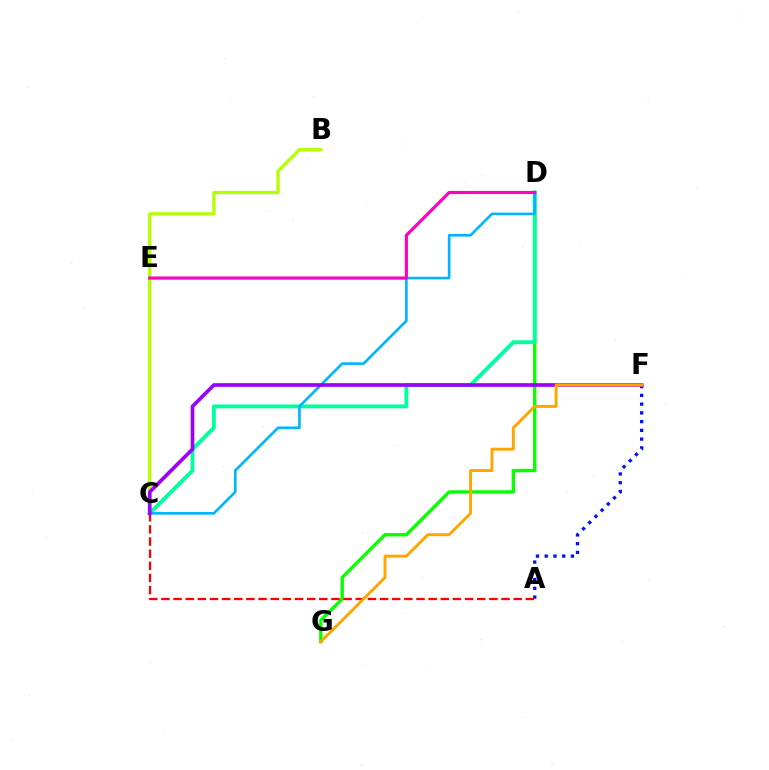{('B', 'C'): [{'color': '#b3ff00', 'line_style': 'solid', 'thickness': 2.37}], ('D', 'G'): [{'color': '#08ff00', 'line_style': 'solid', 'thickness': 2.42}], ('C', 'D'): [{'color': '#00ff9d', 'line_style': 'solid', 'thickness': 2.78}, {'color': '#00b5ff', 'line_style': 'solid', 'thickness': 1.9}], ('A', 'F'): [{'color': '#0010ff', 'line_style': 'dotted', 'thickness': 2.38}], ('A', 'C'): [{'color': '#ff0000', 'line_style': 'dashed', 'thickness': 1.65}], ('C', 'F'): [{'color': '#9b00ff', 'line_style': 'solid', 'thickness': 2.64}], ('D', 'E'): [{'color': '#ff00bd', 'line_style': 'solid', 'thickness': 2.26}], ('F', 'G'): [{'color': '#ffa500', 'line_style': 'solid', 'thickness': 2.1}]}